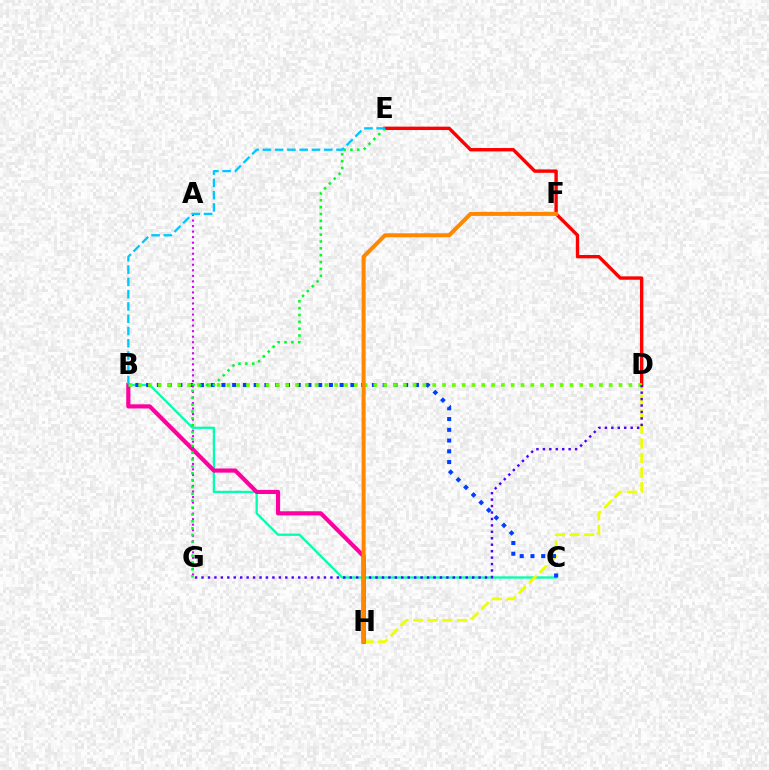{('B', 'C'): [{'color': '#00ffaf', 'line_style': 'solid', 'thickness': 1.66}, {'color': '#003fff', 'line_style': 'dotted', 'thickness': 2.92}], ('D', 'H'): [{'color': '#eeff00', 'line_style': 'dashed', 'thickness': 1.98}], ('B', 'H'): [{'color': '#ff00a0', 'line_style': 'solid', 'thickness': 2.99}], ('D', 'E'): [{'color': '#ff0000', 'line_style': 'solid', 'thickness': 2.43}], ('A', 'G'): [{'color': '#d600ff', 'line_style': 'dotted', 'thickness': 1.5}], ('B', 'D'): [{'color': '#66ff00', 'line_style': 'dotted', 'thickness': 2.66}], ('E', 'G'): [{'color': '#00ff27', 'line_style': 'dotted', 'thickness': 1.86}], ('B', 'E'): [{'color': '#00c7ff', 'line_style': 'dashed', 'thickness': 1.67}], ('D', 'G'): [{'color': '#4f00ff', 'line_style': 'dotted', 'thickness': 1.75}], ('F', 'H'): [{'color': '#ff8800', 'line_style': 'solid', 'thickness': 2.9}]}